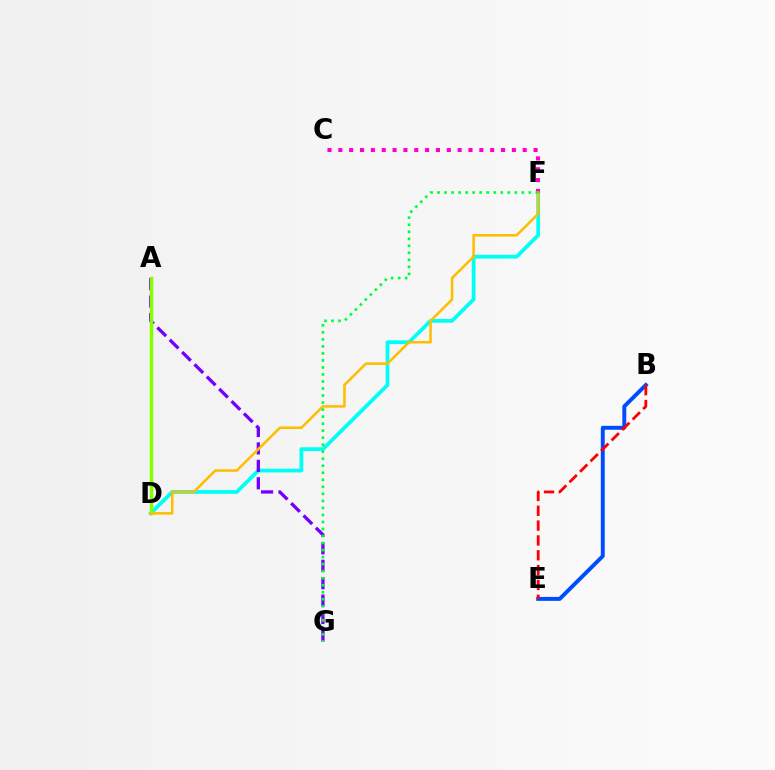{('B', 'E'): [{'color': '#004bff', 'line_style': 'solid', 'thickness': 2.82}, {'color': '#ff0000', 'line_style': 'dashed', 'thickness': 2.01}], ('D', 'F'): [{'color': '#00fff6', 'line_style': 'solid', 'thickness': 2.72}, {'color': '#ffbd00', 'line_style': 'solid', 'thickness': 1.83}], ('A', 'G'): [{'color': '#7200ff', 'line_style': 'dashed', 'thickness': 2.37}], ('C', 'F'): [{'color': '#ff00cf', 'line_style': 'dotted', 'thickness': 2.95}], ('A', 'D'): [{'color': '#84ff00', 'line_style': 'solid', 'thickness': 2.49}], ('F', 'G'): [{'color': '#00ff39', 'line_style': 'dotted', 'thickness': 1.91}]}